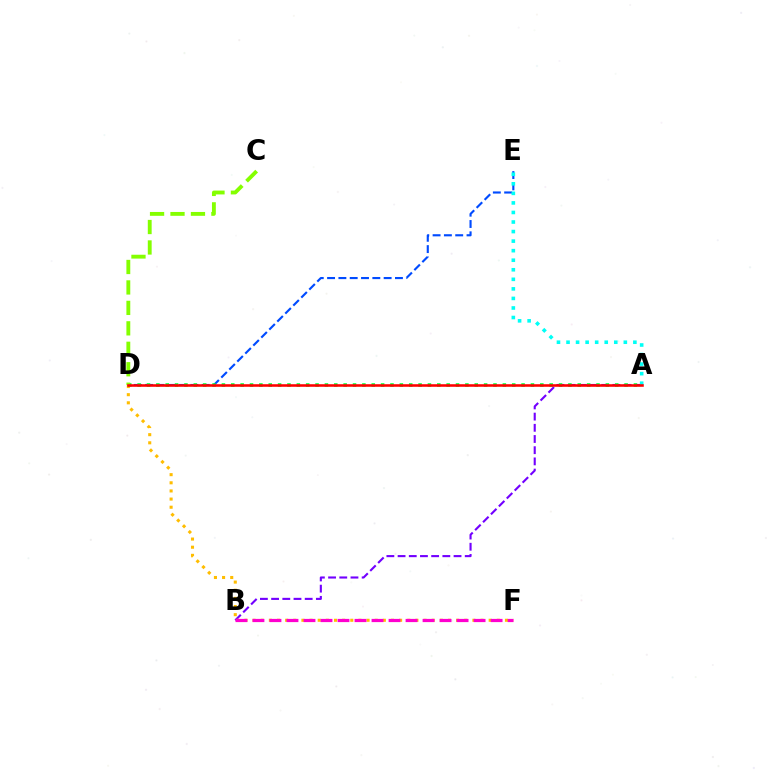{('A', 'B'): [{'color': '#7200ff', 'line_style': 'dashed', 'thickness': 1.52}], ('D', 'F'): [{'color': '#ffbd00', 'line_style': 'dotted', 'thickness': 2.21}], ('D', 'E'): [{'color': '#004bff', 'line_style': 'dashed', 'thickness': 1.54}], ('A', 'D'): [{'color': '#00ff39', 'line_style': 'dotted', 'thickness': 2.54}, {'color': '#ff0000', 'line_style': 'solid', 'thickness': 1.85}], ('A', 'E'): [{'color': '#00fff6', 'line_style': 'dotted', 'thickness': 2.6}], ('C', 'D'): [{'color': '#84ff00', 'line_style': 'dashed', 'thickness': 2.78}], ('B', 'F'): [{'color': '#ff00cf', 'line_style': 'dashed', 'thickness': 2.31}]}